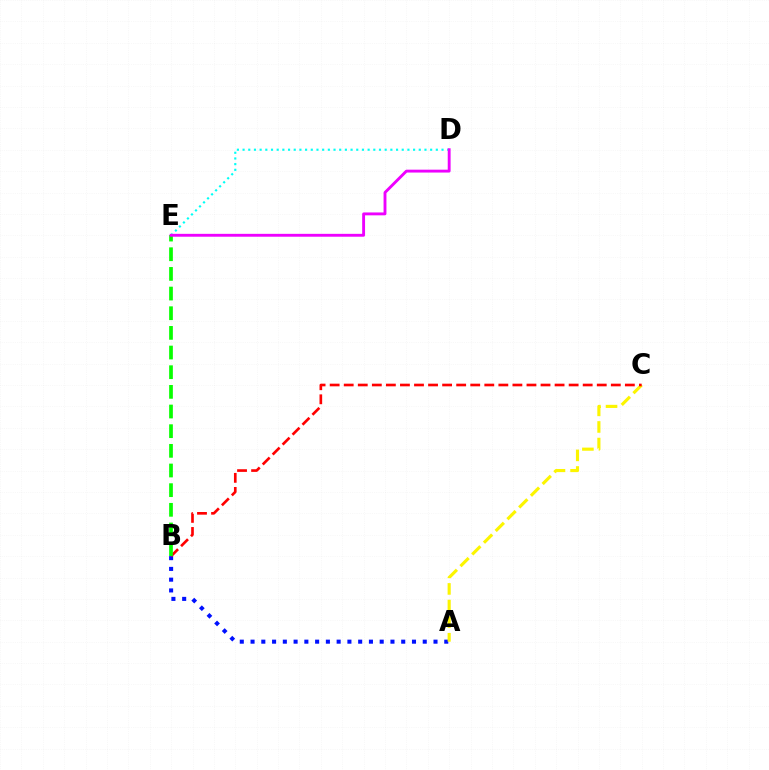{('A', 'B'): [{'color': '#0010ff', 'line_style': 'dotted', 'thickness': 2.92}], ('A', 'C'): [{'color': '#fcf500', 'line_style': 'dashed', 'thickness': 2.26}], ('D', 'E'): [{'color': '#00fff6', 'line_style': 'dotted', 'thickness': 1.54}, {'color': '#ee00ff', 'line_style': 'solid', 'thickness': 2.07}], ('B', 'C'): [{'color': '#ff0000', 'line_style': 'dashed', 'thickness': 1.91}], ('B', 'E'): [{'color': '#08ff00', 'line_style': 'dashed', 'thickness': 2.67}]}